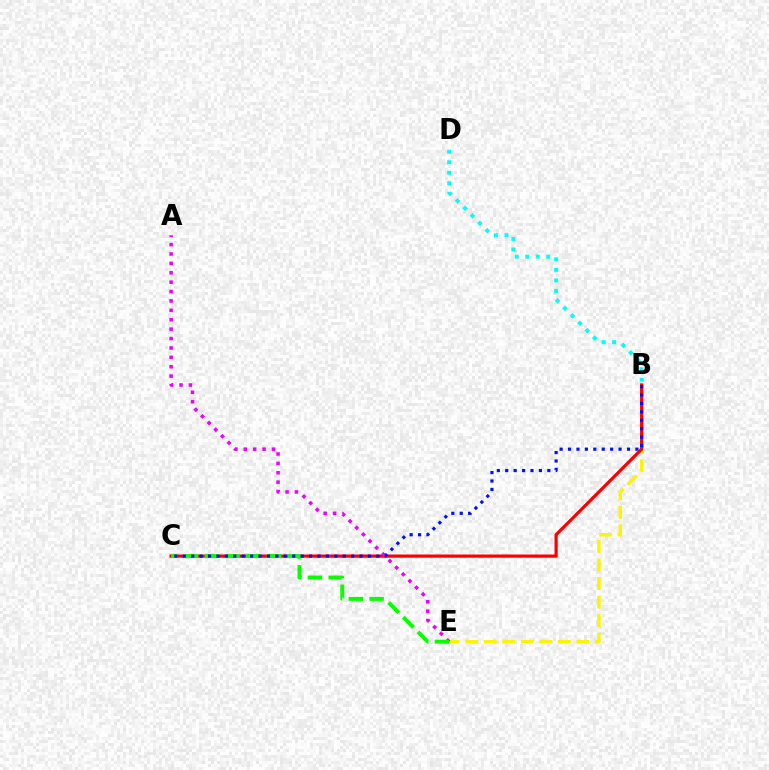{('B', 'E'): [{'color': '#fcf500', 'line_style': 'dashed', 'thickness': 2.52}], ('B', 'C'): [{'color': '#ff0000', 'line_style': 'solid', 'thickness': 2.32}, {'color': '#0010ff', 'line_style': 'dotted', 'thickness': 2.29}], ('A', 'E'): [{'color': '#ee00ff', 'line_style': 'dotted', 'thickness': 2.55}], ('C', 'E'): [{'color': '#08ff00', 'line_style': 'dashed', 'thickness': 2.82}], ('B', 'D'): [{'color': '#00fff6', 'line_style': 'dotted', 'thickness': 2.86}]}